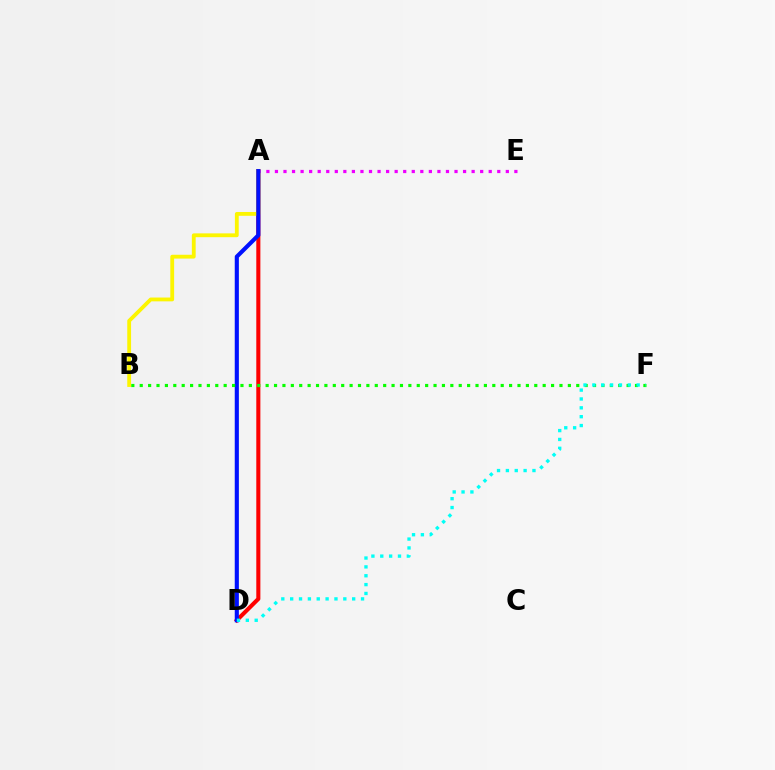{('A', 'D'): [{'color': '#ff0000', 'line_style': 'solid', 'thickness': 2.93}, {'color': '#0010ff', 'line_style': 'solid', 'thickness': 2.97}], ('A', 'E'): [{'color': '#ee00ff', 'line_style': 'dotted', 'thickness': 2.32}], ('A', 'B'): [{'color': '#fcf500', 'line_style': 'solid', 'thickness': 2.75}], ('B', 'F'): [{'color': '#08ff00', 'line_style': 'dotted', 'thickness': 2.28}], ('D', 'F'): [{'color': '#00fff6', 'line_style': 'dotted', 'thickness': 2.41}]}